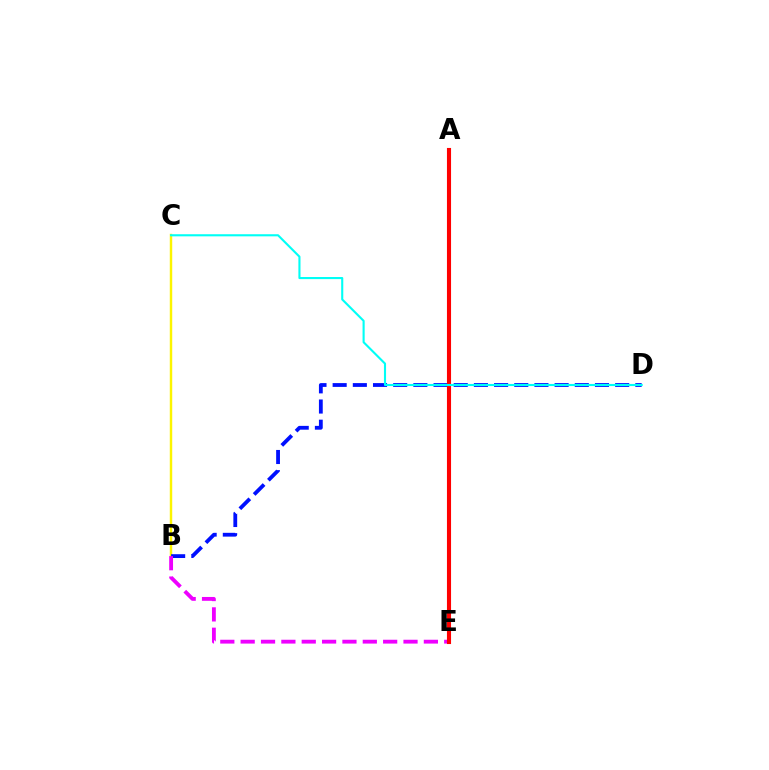{('B', 'C'): [{'color': '#fcf500', 'line_style': 'solid', 'thickness': 1.75}], ('A', 'E'): [{'color': '#08ff00', 'line_style': 'solid', 'thickness': 1.54}, {'color': '#ff0000', 'line_style': 'solid', 'thickness': 2.95}], ('B', 'D'): [{'color': '#0010ff', 'line_style': 'dashed', 'thickness': 2.74}], ('B', 'E'): [{'color': '#ee00ff', 'line_style': 'dashed', 'thickness': 2.77}], ('C', 'D'): [{'color': '#00fff6', 'line_style': 'solid', 'thickness': 1.52}]}